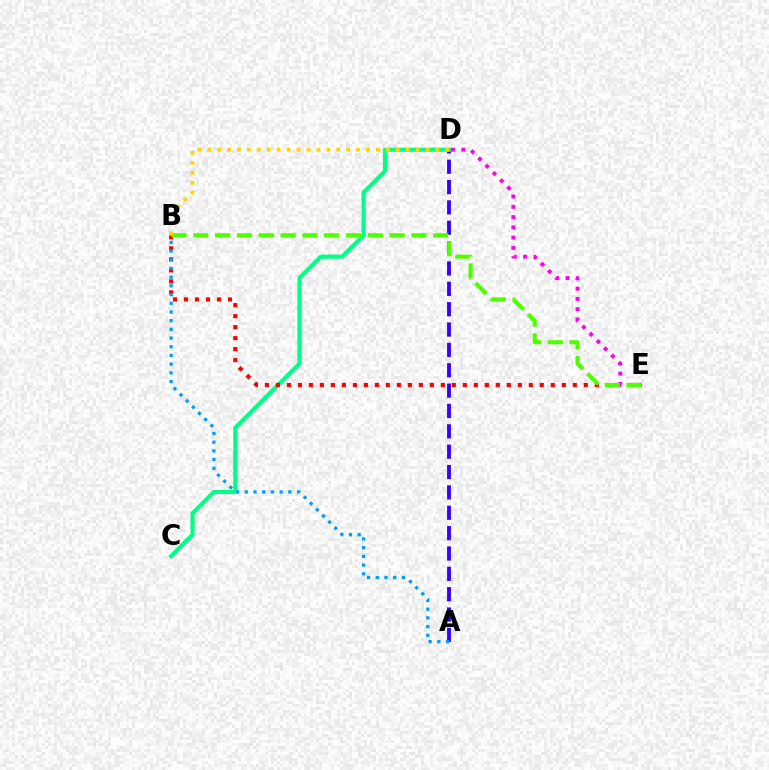{('A', 'D'): [{'color': '#3700ff', 'line_style': 'dashed', 'thickness': 2.77}], ('C', 'D'): [{'color': '#00ff86', 'line_style': 'solid', 'thickness': 2.97}], ('B', 'E'): [{'color': '#ff0000', 'line_style': 'dotted', 'thickness': 2.99}, {'color': '#4fff00', 'line_style': 'dashed', 'thickness': 2.96}], ('D', 'E'): [{'color': '#ff00ed', 'line_style': 'dotted', 'thickness': 2.79}], ('A', 'B'): [{'color': '#009eff', 'line_style': 'dotted', 'thickness': 2.36}], ('B', 'D'): [{'color': '#ffd500', 'line_style': 'dotted', 'thickness': 2.7}]}